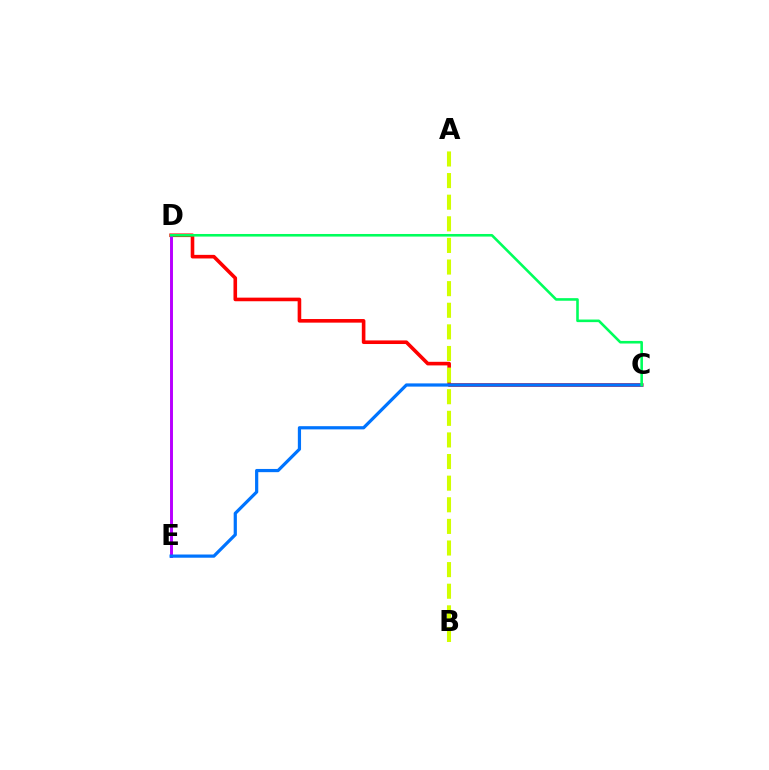{('C', 'D'): [{'color': '#ff0000', 'line_style': 'solid', 'thickness': 2.6}, {'color': '#00ff5c', 'line_style': 'solid', 'thickness': 1.87}], ('D', 'E'): [{'color': '#b900ff', 'line_style': 'solid', 'thickness': 2.12}], ('C', 'E'): [{'color': '#0074ff', 'line_style': 'solid', 'thickness': 2.31}], ('A', 'B'): [{'color': '#d1ff00', 'line_style': 'dashed', 'thickness': 2.94}]}